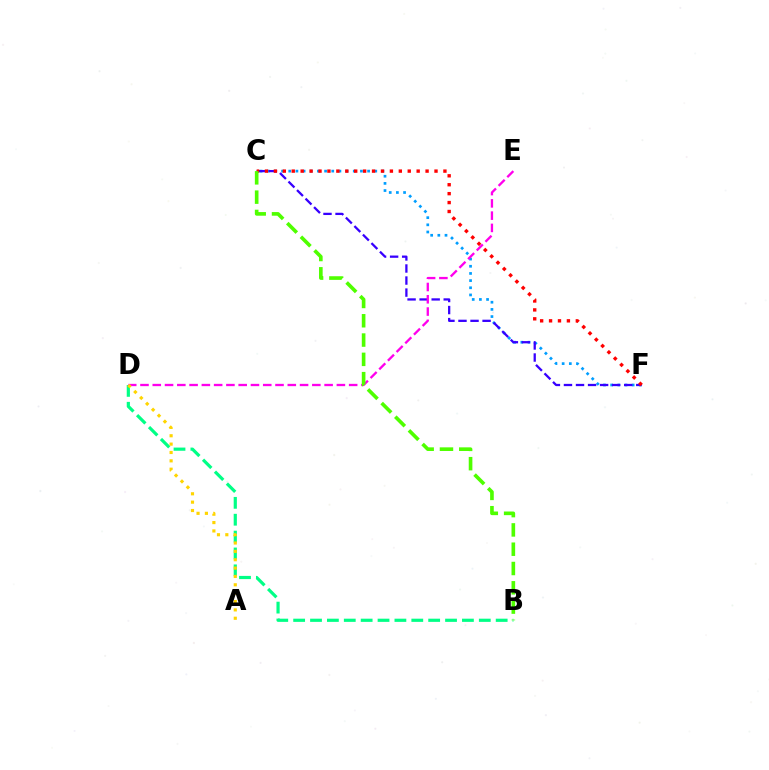{('C', 'F'): [{'color': '#009eff', 'line_style': 'dotted', 'thickness': 1.95}, {'color': '#3700ff', 'line_style': 'dashed', 'thickness': 1.64}, {'color': '#ff0000', 'line_style': 'dotted', 'thickness': 2.42}], ('B', 'D'): [{'color': '#00ff86', 'line_style': 'dashed', 'thickness': 2.29}], ('D', 'E'): [{'color': '#ff00ed', 'line_style': 'dashed', 'thickness': 1.67}], ('A', 'D'): [{'color': '#ffd500', 'line_style': 'dotted', 'thickness': 2.27}], ('B', 'C'): [{'color': '#4fff00', 'line_style': 'dashed', 'thickness': 2.62}]}